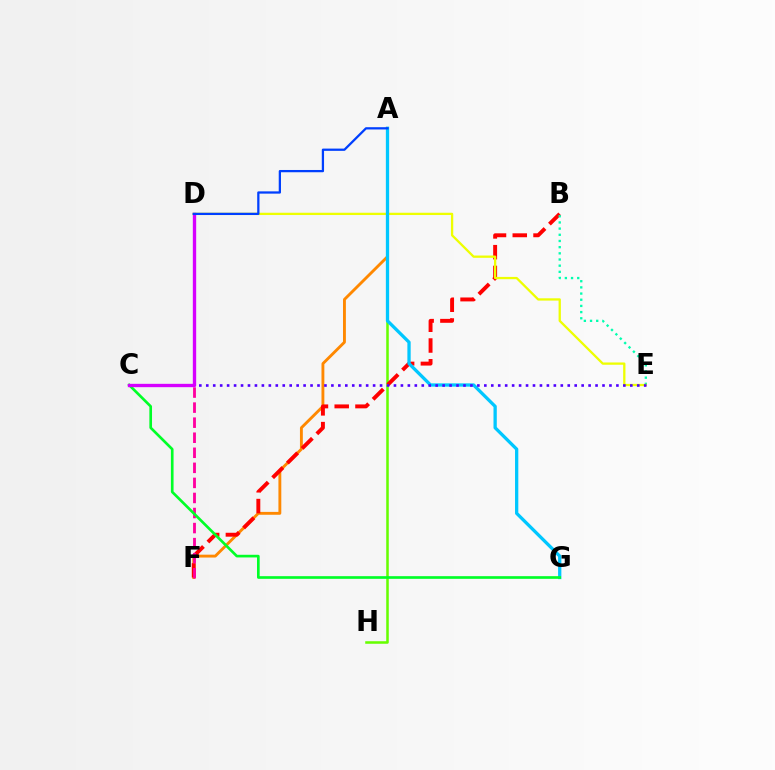{('A', 'F'): [{'color': '#ff8800', 'line_style': 'solid', 'thickness': 2.07}], ('A', 'H'): [{'color': '#66ff00', 'line_style': 'solid', 'thickness': 1.82}], ('B', 'F'): [{'color': '#ff0000', 'line_style': 'dashed', 'thickness': 2.82}], ('B', 'E'): [{'color': '#00ffaf', 'line_style': 'dotted', 'thickness': 1.68}], ('D', 'E'): [{'color': '#eeff00', 'line_style': 'solid', 'thickness': 1.65}], ('D', 'F'): [{'color': '#ff00a0', 'line_style': 'dashed', 'thickness': 2.05}], ('A', 'G'): [{'color': '#00c7ff', 'line_style': 'solid', 'thickness': 2.37}], ('C', 'G'): [{'color': '#00ff27', 'line_style': 'solid', 'thickness': 1.92}], ('C', 'E'): [{'color': '#4f00ff', 'line_style': 'dotted', 'thickness': 1.89}], ('C', 'D'): [{'color': '#d600ff', 'line_style': 'solid', 'thickness': 2.41}], ('A', 'D'): [{'color': '#003fff', 'line_style': 'solid', 'thickness': 1.63}]}